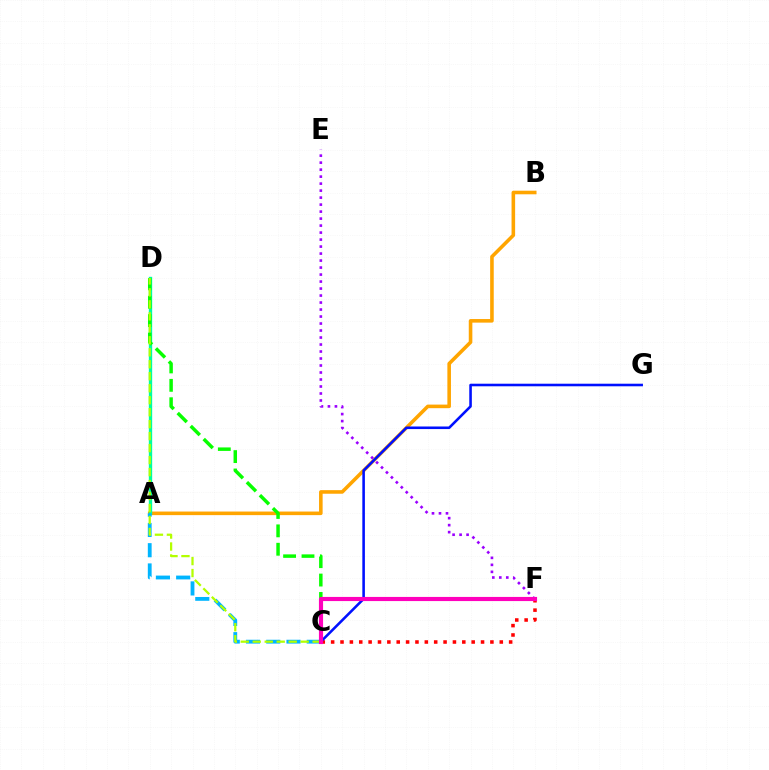{('A', 'B'): [{'color': '#ffa500', 'line_style': 'solid', 'thickness': 2.58}], ('A', 'D'): [{'color': '#00ff9d', 'line_style': 'solid', 'thickness': 2.4}], ('C', 'F'): [{'color': '#ff0000', 'line_style': 'dotted', 'thickness': 2.55}, {'color': '#ff00bd', 'line_style': 'solid', 'thickness': 2.98}], ('A', 'C'): [{'color': '#00b5ff', 'line_style': 'dashed', 'thickness': 2.75}], ('C', 'D'): [{'color': '#08ff00', 'line_style': 'dashed', 'thickness': 2.5}, {'color': '#b3ff00', 'line_style': 'dashed', 'thickness': 1.63}], ('E', 'F'): [{'color': '#9b00ff', 'line_style': 'dotted', 'thickness': 1.9}], ('C', 'G'): [{'color': '#0010ff', 'line_style': 'solid', 'thickness': 1.86}]}